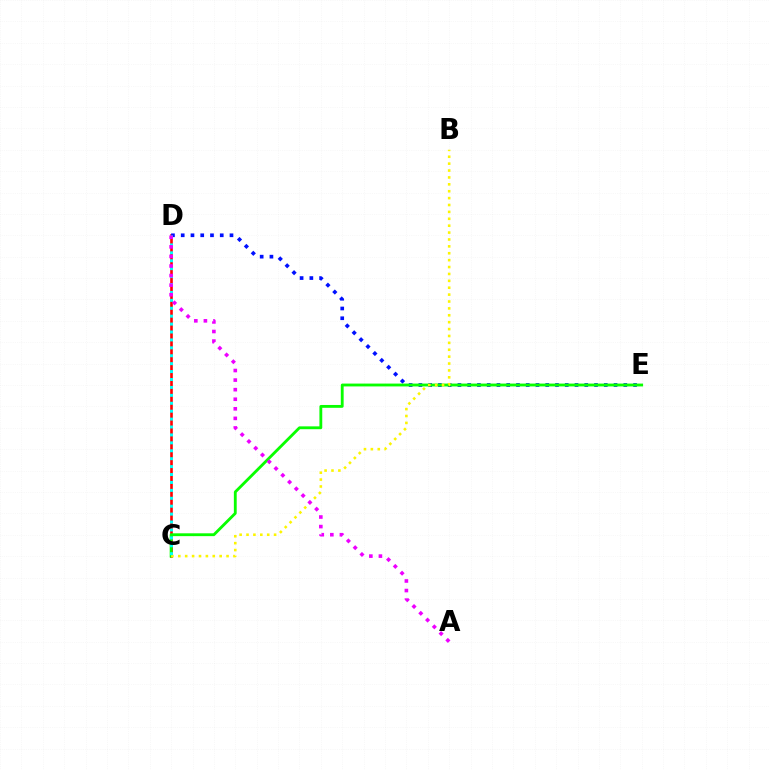{('C', 'D'): [{'color': '#ff0000', 'line_style': 'solid', 'thickness': 1.88}, {'color': '#00fff6', 'line_style': 'dotted', 'thickness': 2.15}], ('D', 'E'): [{'color': '#0010ff', 'line_style': 'dotted', 'thickness': 2.65}], ('C', 'E'): [{'color': '#08ff00', 'line_style': 'solid', 'thickness': 2.05}], ('B', 'C'): [{'color': '#fcf500', 'line_style': 'dotted', 'thickness': 1.87}], ('A', 'D'): [{'color': '#ee00ff', 'line_style': 'dotted', 'thickness': 2.6}]}